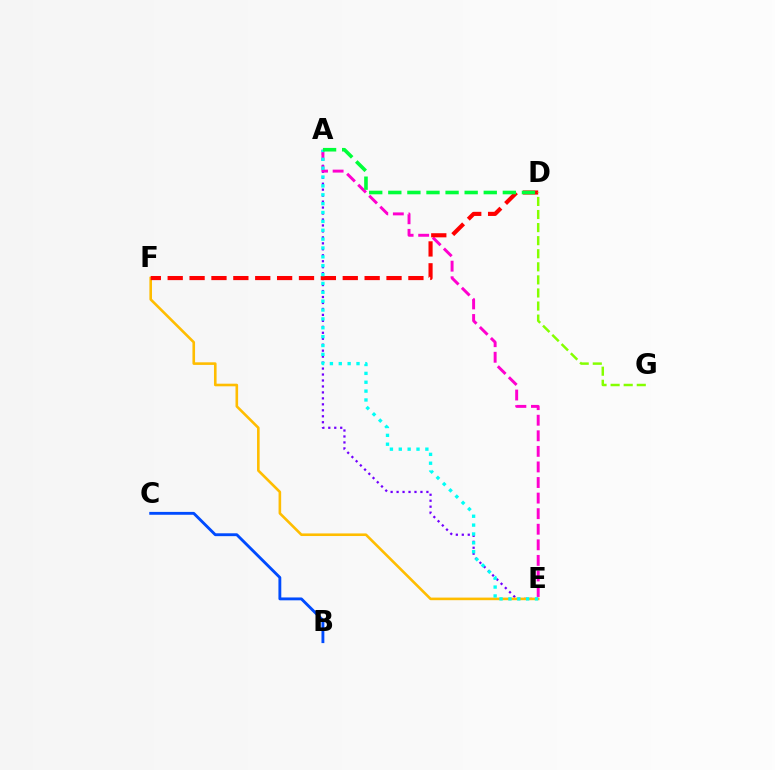{('A', 'E'): [{'color': '#7200ff', 'line_style': 'dotted', 'thickness': 1.62}, {'color': '#ff00cf', 'line_style': 'dashed', 'thickness': 2.12}, {'color': '#00fff6', 'line_style': 'dotted', 'thickness': 2.41}], ('E', 'F'): [{'color': '#ffbd00', 'line_style': 'solid', 'thickness': 1.88}], ('D', 'F'): [{'color': '#ff0000', 'line_style': 'dashed', 'thickness': 2.97}], ('D', 'G'): [{'color': '#84ff00', 'line_style': 'dashed', 'thickness': 1.78}], ('B', 'C'): [{'color': '#004bff', 'line_style': 'solid', 'thickness': 2.06}], ('A', 'D'): [{'color': '#00ff39', 'line_style': 'dashed', 'thickness': 2.59}]}